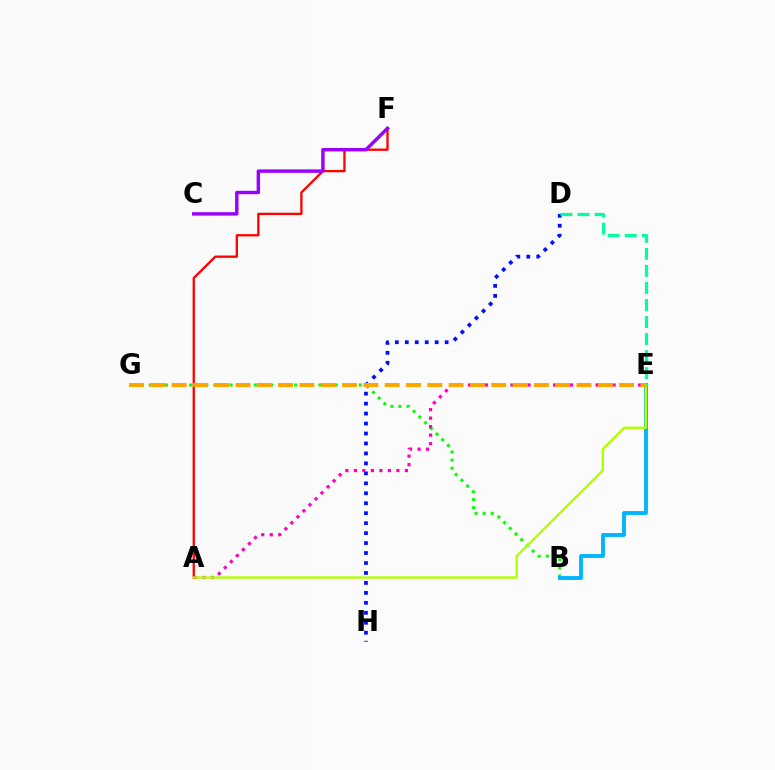{('D', 'H'): [{'color': '#0010ff', 'line_style': 'dotted', 'thickness': 2.71}], ('A', 'F'): [{'color': '#ff0000', 'line_style': 'solid', 'thickness': 1.66}], ('B', 'G'): [{'color': '#08ff00', 'line_style': 'dotted', 'thickness': 2.19}], ('B', 'E'): [{'color': '#00b5ff', 'line_style': 'solid', 'thickness': 2.79}], ('A', 'E'): [{'color': '#ff00bd', 'line_style': 'dotted', 'thickness': 2.31}, {'color': '#b3ff00', 'line_style': 'solid', 'thickness': 1.7}], ('C', 'F'): [{'color': '#9b00ff', 'line_style': 'solid', 'thickness': 2.47}], ('D', 'E'): [{'color': '#00ff9d', 'line_style': 'dashed', 'thickness': 2.32}], ('E', 'G'): [{'color': '#ffa500', 'line_style': 'dashed', 'thickness': 2.9}]}